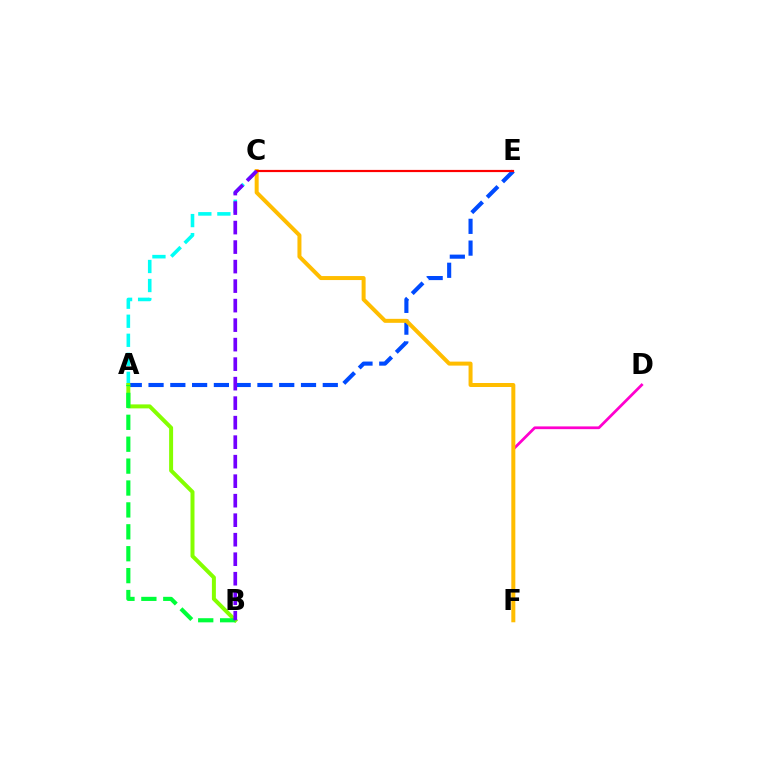{('A', 'C'): [{'color': '#00fff6', 'line_style': 'dashed', 'thickness': 2.59}], ('D', 'F'): [{'color': '#ff00cf', 'line_style': 'solid', 'thickness': 1.98}], ('A', 'E'): [{'color': '#004bff', 'line_style': 'dashed', 'thickness': 2.96}], ('C', 'F'): [{'color': '#ffbd00', 'line_style': 'solid', 'thickness': 2.88}], ('A', 'B'): [{'color': '#84ff00', 'line_style': 'solid', 'thickness': 2.87}, {'color': '#00ff39', 'line_style': 'dashed', 'thickness': 2.98}], ('C', 'E'): [{'color': '#ff0000', 'line_style': 'solid', 'thickness': 1.58}], ('B', 'C'): [{'color': '#7200ff', 'line_style': 'dashed', 'thickness': 2.65}]}